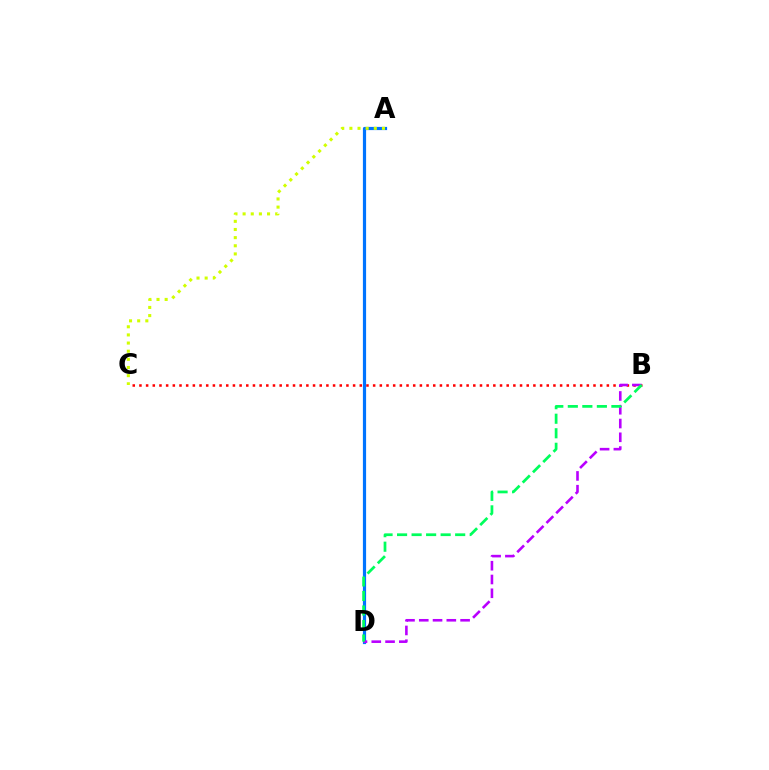{('B', 'C'): [{'color': '#ff0000', 'line_style': 'dotted', 'thickness': 1.81}], ('A', 'D'): [{'color': '#0074ff', 'line_style': 'solid', 'thickness': 2.3}], ('B', 'D'): [{'color': '#b900ff', 'line_style': 'dashed', 'thickness': 1.87}, {'color': '#00ff5c', 'line_style': 'dashed', 'thickness': 1.97}], ('A', 'C'): [{'color': '#d1ff00', 'line_style': 'dotted', 'thickness': 2.21}]}